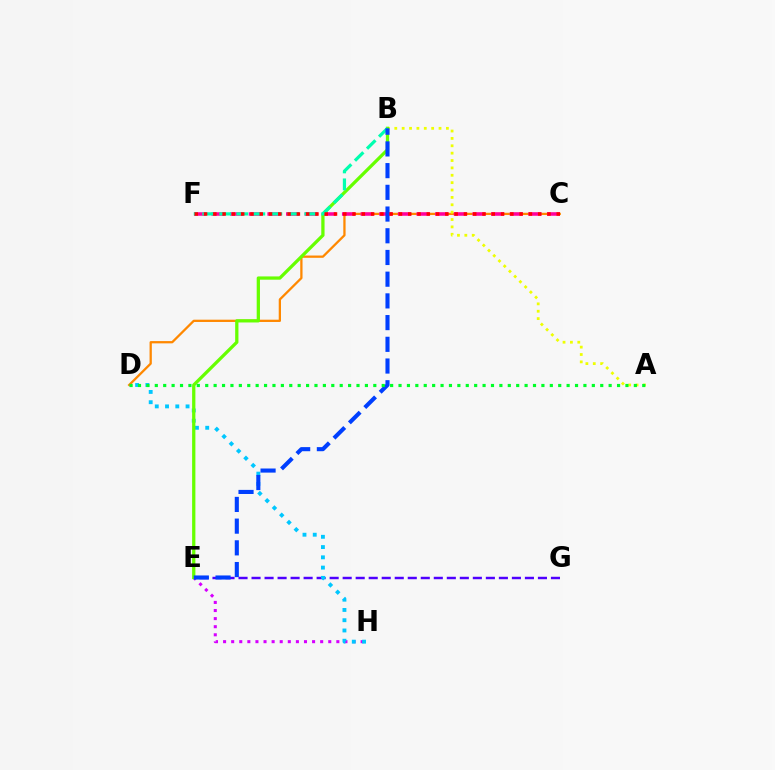{('E', 'H'): [{'color': '#d600ff', 'line_style': 'dotted', 'thickness': 2.2}], ('E', 'G'): [{'color': '#4f00ff', 'line_style': 'dashed', 'thickness': 1.77}], ('C', 'D'): [{'color': '#ff8800', 'line_style': 'solid', 'thickness': 1.64}], ('A', 'B'): [{'color': '#eeff00', 'line_style': 'dotted', 'thickness': 2.0}], ('C', 'F'): [{'color': '#ff00a0', 'line_style': 'dashed', 'thickness': 2.53}, {'color': '#ff0000', 'line_style': 'dotted', 'thickness': 2.52}], ('D', 'H'): [{'color': '#00c7ff', 'line_style': 'dotted', 'thickness': 2.79}], ('B', 'E'): [{'color': '#66ff00', 'line_style': 'solid', 'thickness': 2.35}, {'color': '#003fff', 'line_style': 'dashed', 'thickness': 2.95}], ('B', 'F'): [{'color': '#00ffaf', 'line_style': 'dashed', 'thickness': 2.31}], ('A', 'D'): [{'color': '#00ff27', 'line_style': 'dotted', 'thickness': 2.28}]}